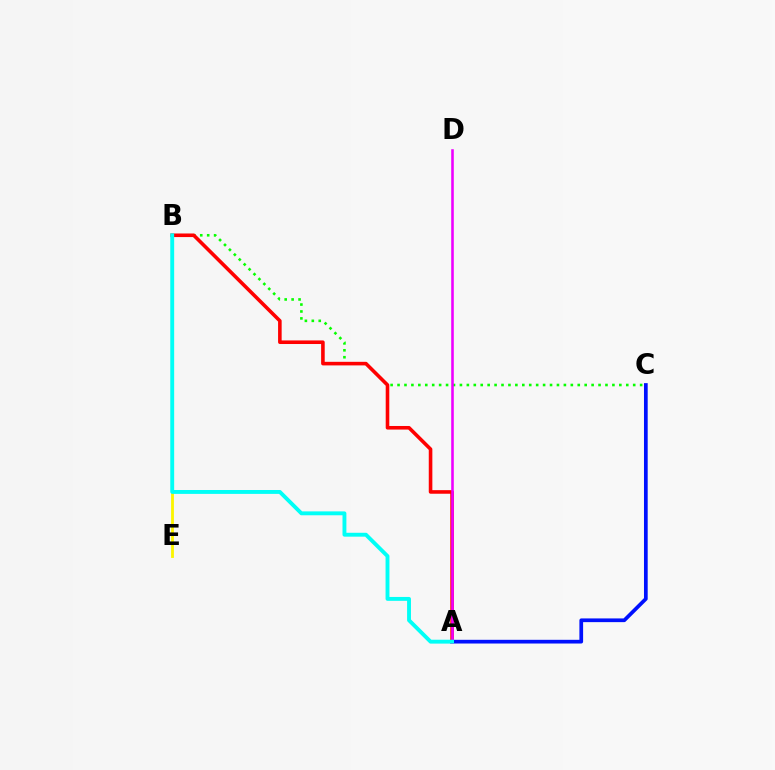{('A', 'C'): [{'color': '#0010ff', 'line_style': 'solid', 'thickness': 2.67}], ('B', 'C'): [{'color': '#08ff00', 'line_style': 'dotted', 'thickness': 1.88}], ('B', 'E'): [{'color': '#fcf500', 'line_style': 'solid', 'thickness': 2.04}], ('A', 'B'): [{'color': '#ff0000', 'line_style': 'solid', 'thickness': 2.58}, {'color': '#00fff6', 'line_style': 'solid', 'thickness': 2.79}], ('A', 'D'): [{'color': '#ee00ff', 'line_style': 'solid', 'thickness': 1.85}]}